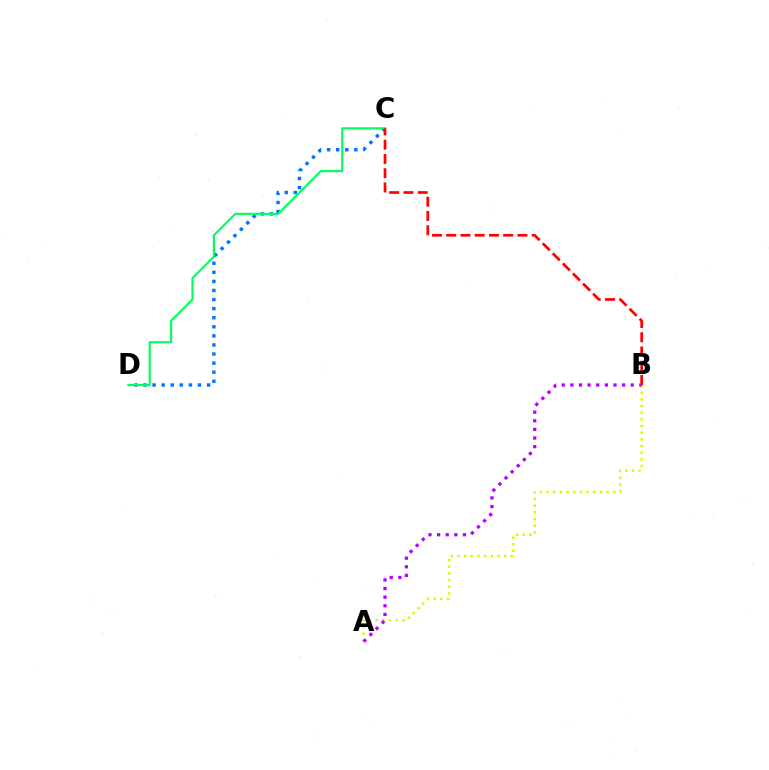{('C', 'D'): [{'color': '#0074ff', 'line_style': 'dotted', 'thickness': 2.47}, {'color': '#00ff5c', 'line_style': 'solid', 'thickness': 1.55}], ('A', 'B'): [{'color': '#d1ff00', 'line_style': 'dotted', 'thickness': 1.81}, {'color': '#b900ff', 'line_style': 'dotted', 'thickness': 2.34}], ('B', 'C'): [{'color': '#ff0000', 'line_style': 'dashed', 'thickness': 1.94}]}